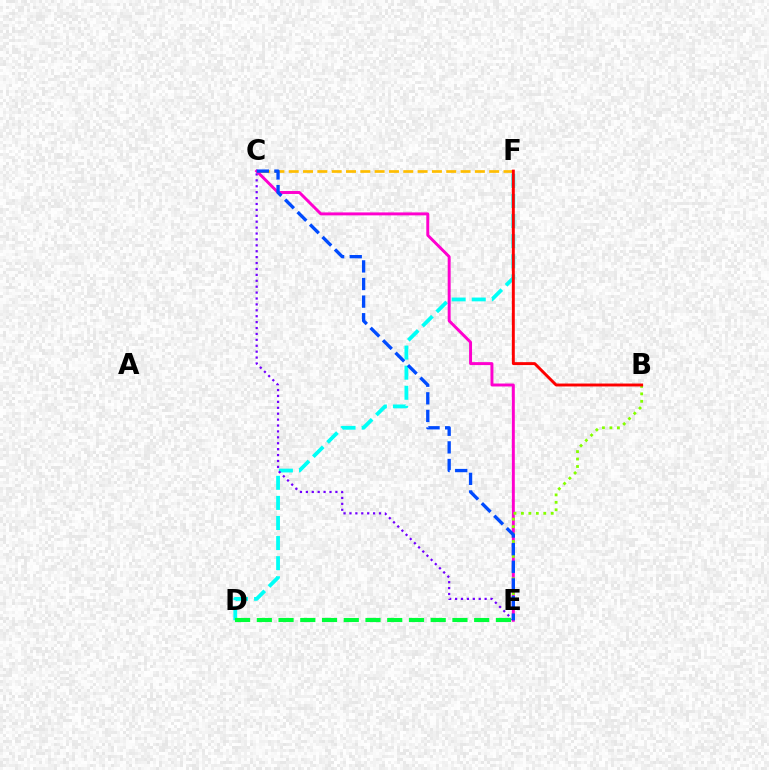{('D', 'F'): [{'color': '#00fff6', 'line_style': 'dashed', 'thickness': 2.73}], ('C', 'E'): [{'color': '#7200ff', 'line_style': 'dotted', 'thickness': 1.61}, {'color': '#ff00cf', 'line_style': 'solid', 'thickness': 2.12}, {'color': '#004bff', 'line_style': 'dashed', 'thickness': 2.39}], ('C', 'F'): [{'color': '#ffbd00', 'line_style': 'dashed', 'thickness': 1.95}], ('D', 'E'): [{'color': '#00ff39', 'line_style': 'dashed', 'thickness': 2.95}], ('B', 'E'): [{'color': '#84ff00', 'line_style': 'dotted', 'thickness': 2.02}], ('B', 'F'): [{'color': '#ff0000', 'line_style': 'solid', 'thickness': 2.1}]}